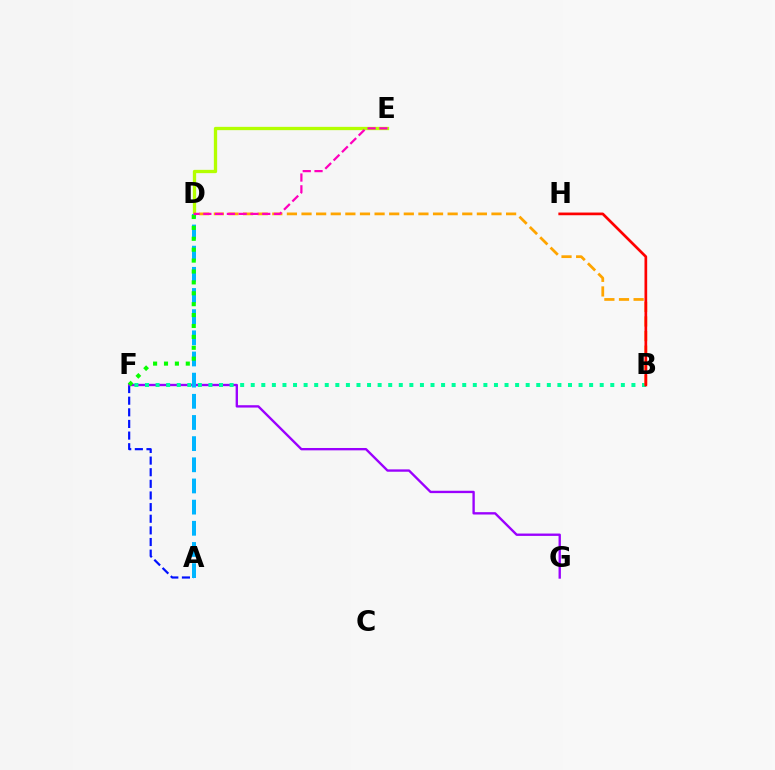{('A', 'F'): [{'color': '#0010ff', 'line_style': 'dashed', 'thickness': 1.58}], ('D', 'E'): [{'color': '#b3ff00', 'line_style': 'solid', 'thickness': 2.38}, {'color': '#ff00bd', 'line_style': 'dashed', 'thickness': 1.6}], ('F', 'G'): [{'color': '#9b00ff', 'line_style': 'solid', 'thickness': 1.7}], ('A', 'D'): [{'color': '#00b5ff', 'line_style': 'dashed', 'thickness': 2.88}], ('B', 'F'): [{'color': '#00ff9d', 'line_style': 'dotted', 'thickness': 2.87}], ('D', 'F'): [{'color': '#08ff00', 'line_style': 'dotted', 'thickness': 2.96}], ('B', 'D'): [{'color': '#ffa500', 'line_style': 'dashed', 'thickness': 1.99}], ('B', 'H'): [{'color': '#ff0000', 'line_style': 'solid', 'thickness': 1.94}]}